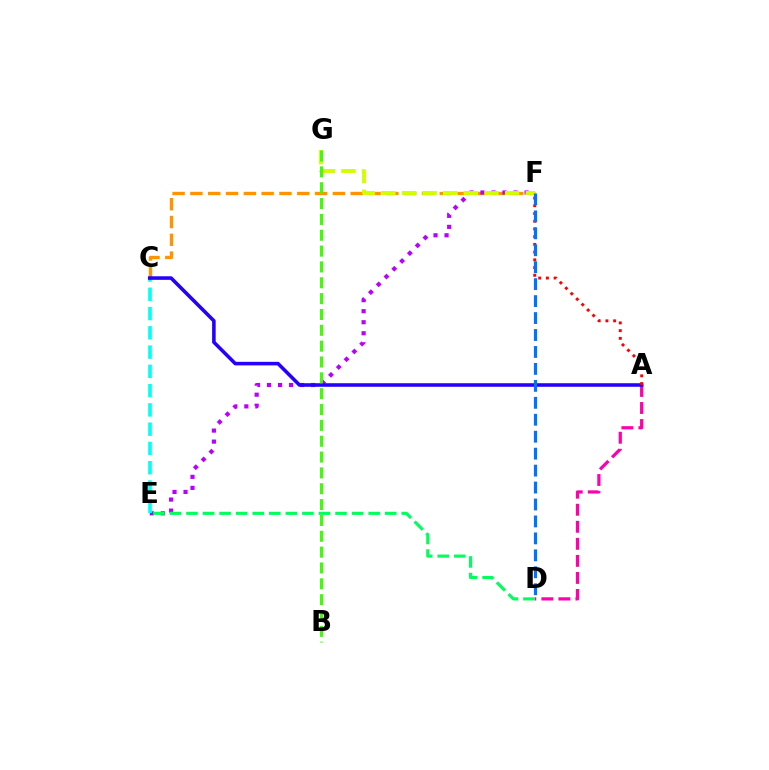{('C', 'F'): [{'color': '#ff9400', 'line_style': 'dashed', 'thickness': 2.42}], ('A', 'D'): [{'color': '#ff00ac', 'line_style': 'dashed', 'thickness': 2.32}], ('E', 'F'): [{'color': '#b900ff', 'line_style': 'dotted', 'thickness': 3.0}], ('D', 'E'): [{'color': '#00ff5c', 'line_style': 'dashed', 'thickness': 2.25}], ('C', 'E'): [{'color': '#00fff6', 'line_style': 'dashed', 'thickness': 2.62}], ('F', 'G'): [{'color': '#d1ff00', 'line_style': 'dashed', 'thickness': 2.8}], ('A', 'C'): [{'color': '#2500ff', 'line_style': 'solid', 'thickness': 2.57}], ('A', 'F'): [{'color': '#ff0000', 'line_style': 'dotted', 'thickness': 2.1}], ('B', 'G'): [{'color': '#3dff00', 'line_style': 'dashed', 'thickness': 2.15}], ('D', 'F'): [{'color': '#0074ff', 'line_style': 'dashed', 'thickness': 2.3}]}